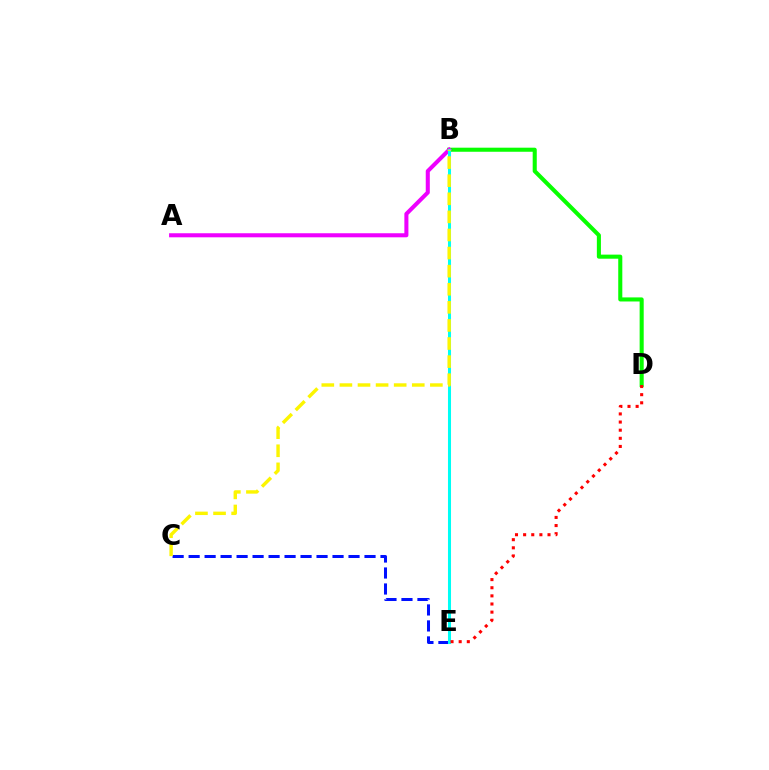{('B', 'D'): [{'color': '#08ff00', 'line_style': 'solid', 'thickness': 2.93}], ('C', 'E'): [{'color': '#0010ff', 'line_style': 'dashed', 'thickness': 2.17}], ('A', 'B'): [{'color': '#ee00ff', 'line_style': 'solid', 'thickness': 2.92}], ('B', 'E'): [{'color': '#00fff6', 'line_style': 'solid', 'thickness': 2.19}], ('B', 'C'): [{'color': '#fcf500', 'line_style': 'dashed', 'thickness': 2.46}], ('D', 'E'): [{'color': '#ff0000', 'line_style': 'dotted', 'thickness': 2.21}]}